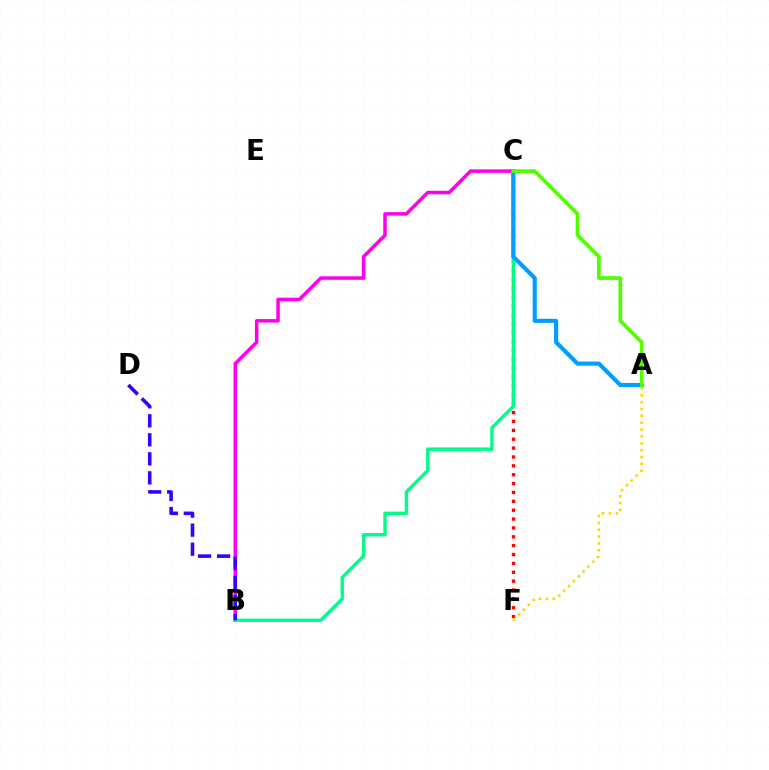{('C', 'F'): [{'color': '#ff0000', 'line_style': 'dotted', 'thickness': 2.41}], ('B', 'C'): [{'color': '#ff00ed', 'line_style': 'solid', 'thickness': 2.53}, {'color': '#00ff86', 'line_style': 'solid', 'thickness': 2.46}], ('B', 'D'): [{'color': '#3700ff', 'line_style': 'dashed', 'thickness': 2.58}], ('A', 'F'): [{'color': '#ffd500', 'line_style': 'dotted', 'thickness': 1.86}], ('A', 'C'): [{'color': '#009eff', 'line_style': 'solid', 'thickness': 2.98}, {'color': '#4fff00', 'line_style': 'solid', 'thickness': 2.67}]}